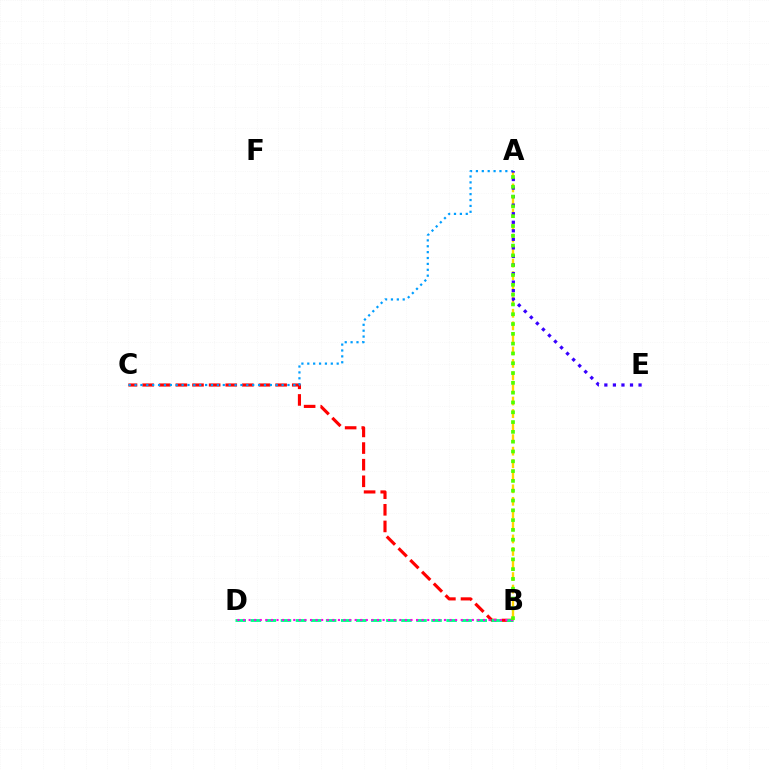{('B', 'C'): [{'color': '#ff0000', 'line_style': 'dashed', 'thickness': 2.26}], ('B', 'D'): [{'color': '#00ff86', 'line_style': 'dashed', 'thickness': 2.05}, {'color': '#ff00ed', 'line_style': 'dotted', 'thickness': 1.52}], ('A', 'B'): [{'color': '#ffd500', 'line_style': 'dashed', 'thickness': 1.7}, {'color': '#4fff00', 'line_style': 'dotted', 'thickness': 2.66}], ('A', 'C'): [{'color': '#009eff', 'line_style': 'dotted', 'thickness': 1.6}], ('A', 'E'): [{'color': '#3700ff', 'line_style': 'dotted', 'thickness': 2.32}]}